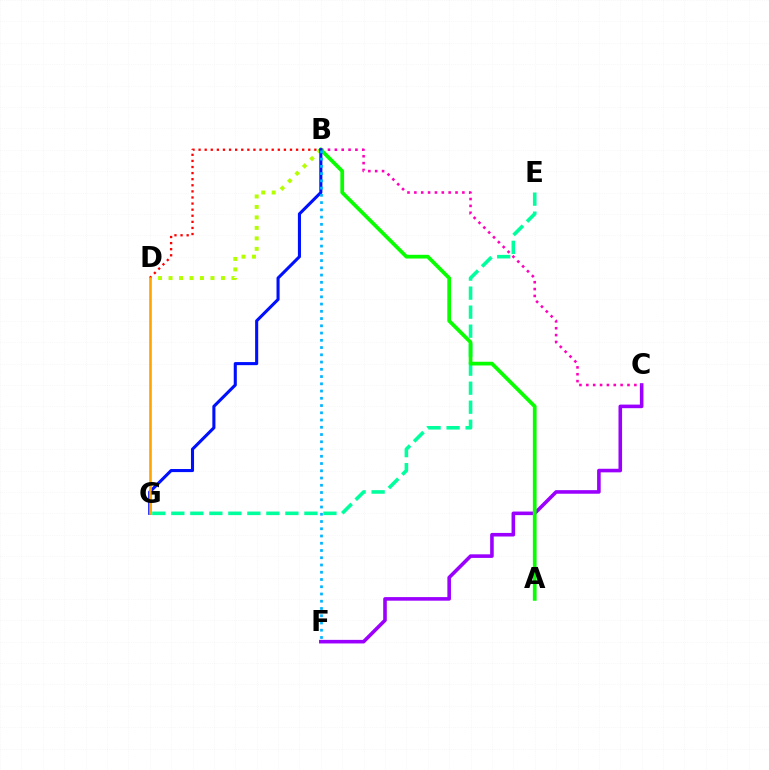{('C', 'F'): [{'color': '#9b00ff', 'line_style': 'solid', 'thickness': 2.58}], ('B', 'C'): [{'color': '#ff00bd', 'line_style': 'dotted', 'thickness': 1.86}], ('E', 'G'): [{'color': '#00ff9d', 'line_style': 'dashed', 'thickness': 2.58}], ('B', 'D'): [{'color': '#b3ff00', 'line_style': 'dotted', 'thickness': 2.85}, {'color': '#ff0000', 'line_style': 'dotted', 'thickness': 1.66}], ('A', 'B'): [{'color': '#08ff00', 'line_style': 'solid', 'thickness': 2.69}], ('B', 'G'): [{'color': '#0010ff', 'line_style': 'solid', 'thickness': 2.22}], ('D', 'G'): [{'color': '#ffa500', 'line_style': 'solid', 'thickness': 1.9}], ('B', 'F'): [{'color': '#00b5ff', 'line_style': 'dotted', 'thickness': 1.97}]}